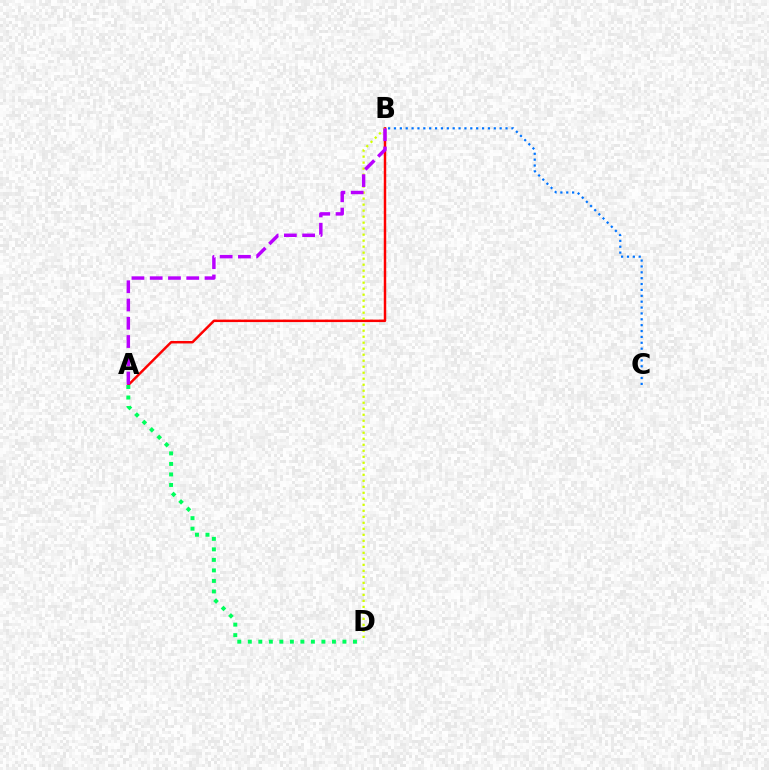{('A', 'B'): [{'color': '#ff0000', 'line_style': 'solid', 'thickness': 1.77}, {'color': '#b900ff', 'line_style': 'dashed', 'thickness': 2.48}], ('B', 'D'): [{'color': '#d1ff00', 'line_style': 'dotted', 'thickness': 1.63}], ('B', 'C'): [{'color': '#0074ff', 'line_style': 'dotted', 'thickness': 1.6}], ('A', 'D'): [{'color': '#00ff5c', 'line_style': 'dotted', 'thickness': 2.86}]}